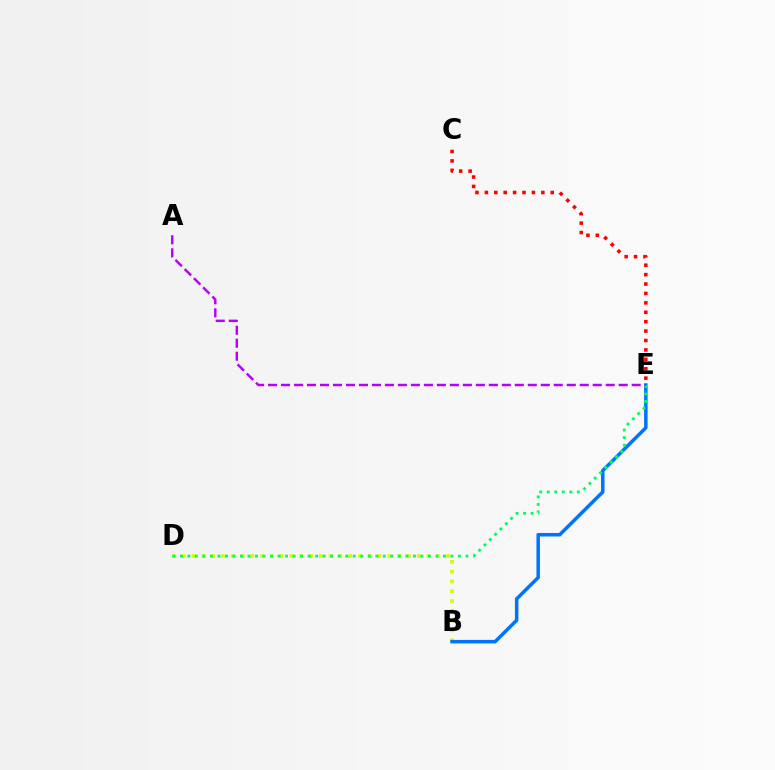{('B', 'D'): [{'color': '#d1ff00', 'line_style': 'dotted', 'thickness': 2.66}], ('B', 'E'): [{'color': '#0074ff', 'line_style': 'solid', 'thickness': 2.52}], ('D', 'E'): [{'color': '#00ff5c', 'line_style': 'dotted', 'thickness': 2.04}], ('A', 'E'): [{'color': '#b900ff', 'line_style': 'dashed', 'thickness': 1.76}], ('C', 'E'): [{'color': '#ff0000', 'line_style': 'dotted', 'thickness': 2.56}]}